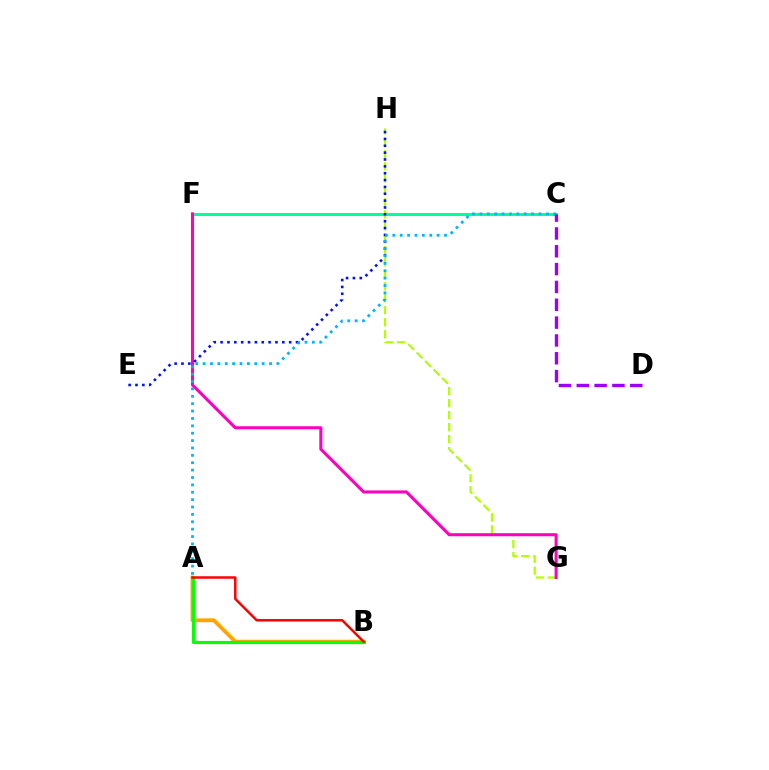{('C', 'F'): [{'color': '#00ff9d', 'line_style': 'solid', 'thickness': 2.2}], ('G', 'H'): [{'color': '#b3ff00', 'line_style': 'dashed', 'thickness': 1.63}], ('A', 'B'): [{'color': '#ffa500', 'line_style': 'solid', 'thickness': 2.77}, {'color': '#08ff00', 'line_style': 'solid', 'thickness': 2.28}, {'color': '#ff0000', 'line_style': 'solid', 'thickness': 1.79}], ('F', 'G'): [{'color': '#ff00bd', 'line_style': 'solid', 'thickness': 2.21}], ('E', 'H'): [{'color': '#0010ff', 'line_style': 'dotted', 'thickness': 1.86}], ('A', 'C'): [{'color': '#00b5ff', 'line_style': 'dotted', 'thickness': 2.01}], ('C', 'D'): [{'color': '#9b00ff', 'line_style': 'dashed', 'thickness': 2.42}]}